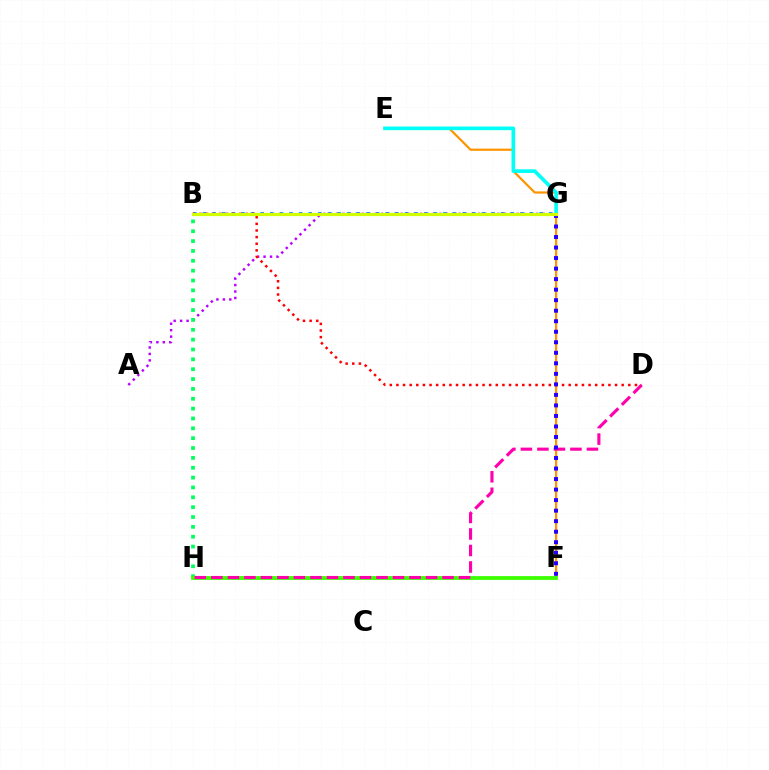{('E', 'F'): [{'color': '#ff9400', 'line_style': 'solid', 'thickness': 1.59}], ('A', 'G'): [{'color': '#b900ff', 'line_style': 'dotted', 'thickness': 1.75}], ('B', 'G'): [{'color': '#0074ff', 'line_style': 'dotted', 'thickness': 2.61}, {'color': '#d1ff00', 'line_style': 'solid', 'thickness': 2.3}], ('B', 'H'): [{'color': '#00ff5c', 'line_style': 'dotted', 'thickness': 2.68}], ('F', 'H'): [{'color': '#3dff00', 'line_style': 'solid', 'thickness': 2.74}], ('B', 'D'): [{'color': '#ff0000', 'line_style': 'dotted', 'thickness': 1.8}], ('D', 'H'): [{'color': '#ff00ac', 'line_style': 'dashed', 'thickness': 2.24}], ('E', 'G'): [{'color': '#00fff6', 'line_style': 'solid', 'thickness': 2.62}], ('F', 'G'): [{'color': '#2500ff', 'line_style': 'dotted', 'thickness': 2.86}]}